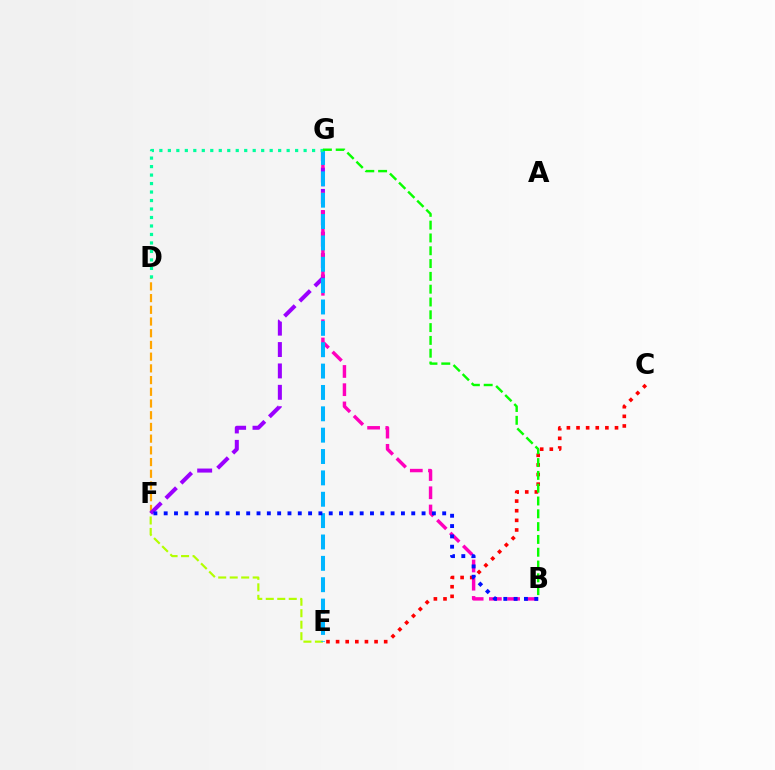{('E', 'F'): [{'color': '#b3ff00', 'line_style': 'dashed', 'thickness': 1.56}], ('D', 'F'): [{'color': '#ffa500', 'line_style': 'dashed', 'thickness': 1.59}], ('F', 'G'): [{'color': '#9b00ff', 'line_style': 'dashed', 'thickness': 2.9}], ('B', 'G'): [{'color': '#ff00bd', 'line_style': 'dashed', 'thickness': 2.48}, {'color': '#08ff00', 'line_style': 'dashed', 'thickness': 1.74}], ('E', 'G'): [{'color': '#00b5ff', 'line_style': 'dashed', 'thickness': 2.9}], ('C', 'E'): [{'color': '#ff0000', 'line_style': 'dotted', 'thickness': 2.61}], ('D', 'G'): [{'color': '#00ff9d', 'line_style': 'dotted', 'thickness': 2.31}], ('B', 'F'): [{'color': '#0010ff', 'line_style': 'dotted', 'thickness': 2.8}]}